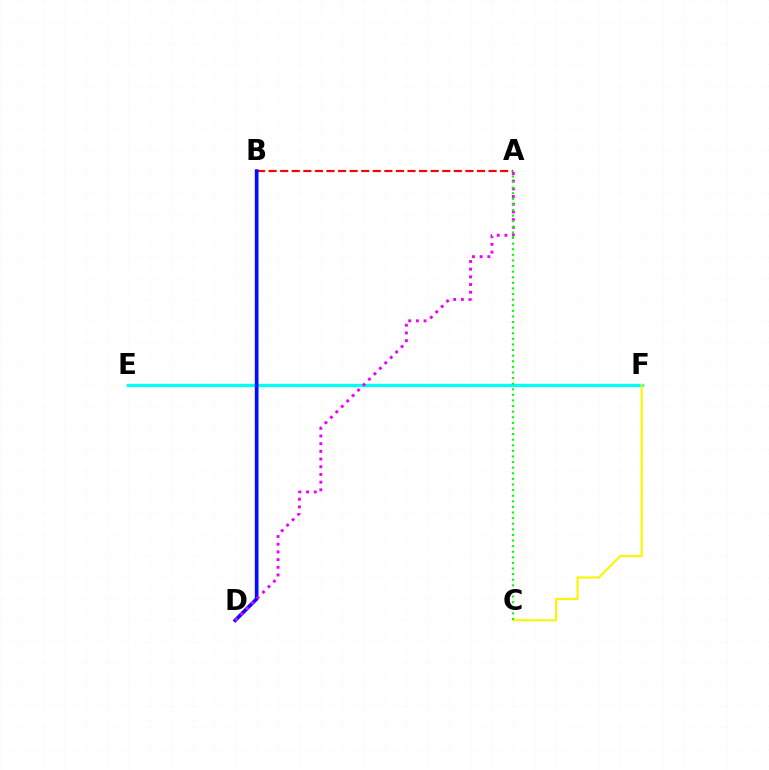{('E', 'F'): [{'color': '#00fff6', 'line_style': 'solid', 'thickness': 2.41}], ('A', 'B'): [{'color': '#ff0000', 'line_style': 'dashed', 'thickness': 1.57}], ('B', 'D'): [{'color': '#0010ff', 'line_style': 'solid', 'thickness': 2.65}], ('C', 'F'): [{'color': '#fcf500', 'line_style': 'solid', 'thickness': 1.52}], ('A', 'D'): [{'color': '#ee00ff', 'line_style': 'dotted', 'thickness': 2.09}], ('A', 'C'): [{'color': '#08ff00', 'line_style': 'dotted', 'thickness': 1.52}]}